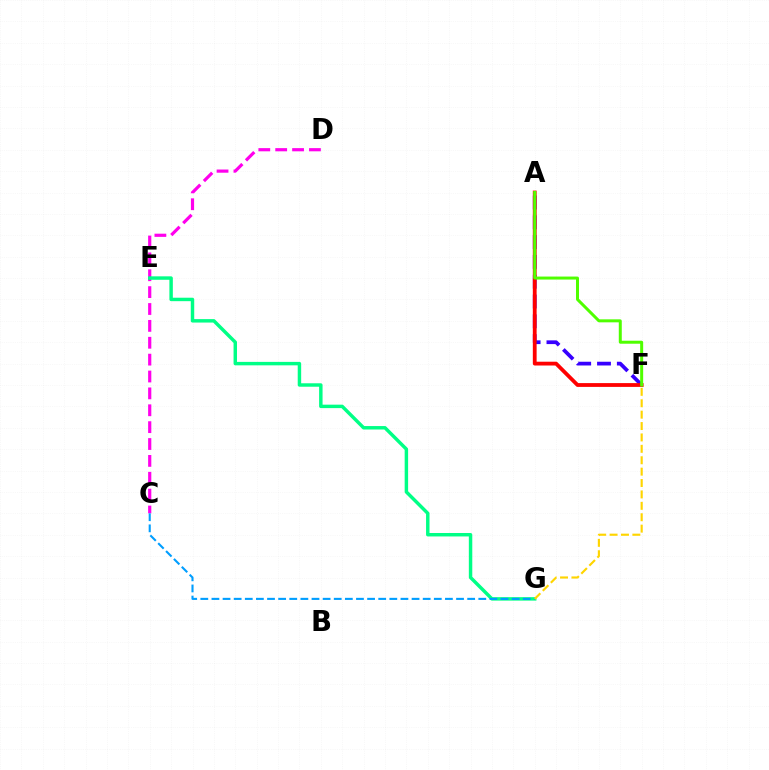{('A', 'F'): [{'color': '#3700ff', 'line_style': 'dashed', 'thickness': 2.69}, {'color': '#ff0000', 'line_style': 'solid', 'thickness': 2.74}, {'color': '#4fff00', 'line_style': 'solid', 'thickness': 2.16}], ('C', 'D'): [{'color': '#ff00ed', 'line_style': 'dashed', 'thickness': 2.29}], ('E', 'G'): [{'color': '#00ff86', 'line_style': 'solid', 'thickness': 2.48}], ('C', 'G'): [{'color': '#009eff', 'line_style': 'dashed', 'thickness': 1.51}], ('F', 'G'): [{'color': '#ffd500', 'line_style': 'dashed', 'thickness': 1.55}]}